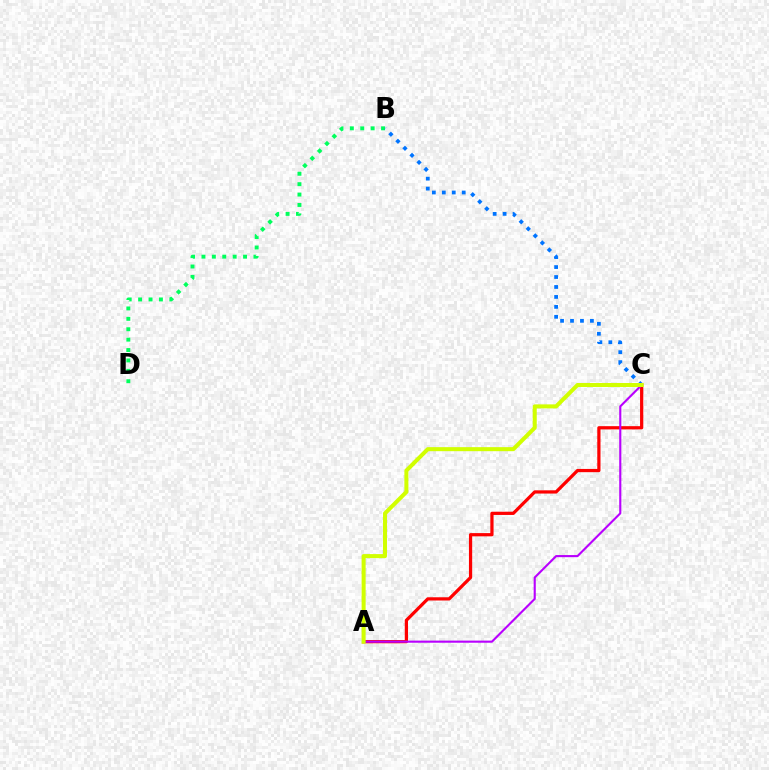{('B', 'D'): [{'color': '#00ff5c', 'line_style': 'dotted', 'thickness': 2.82}], ('A', 'C'): [{'color': '#ff0000', 'line_style': 'solid', 'thickness': 2.33}, {'color': '#b900ff', 'line_style': 'solid', 'thickness': 1.53}, {'color': '#d1ff00', 'line_style': 'solid', 'thickness': 2.9}], ('B', 'C'): [{'color': '#0074ff', 'line_style': 'dotted', 'thickness': 2.7}]}